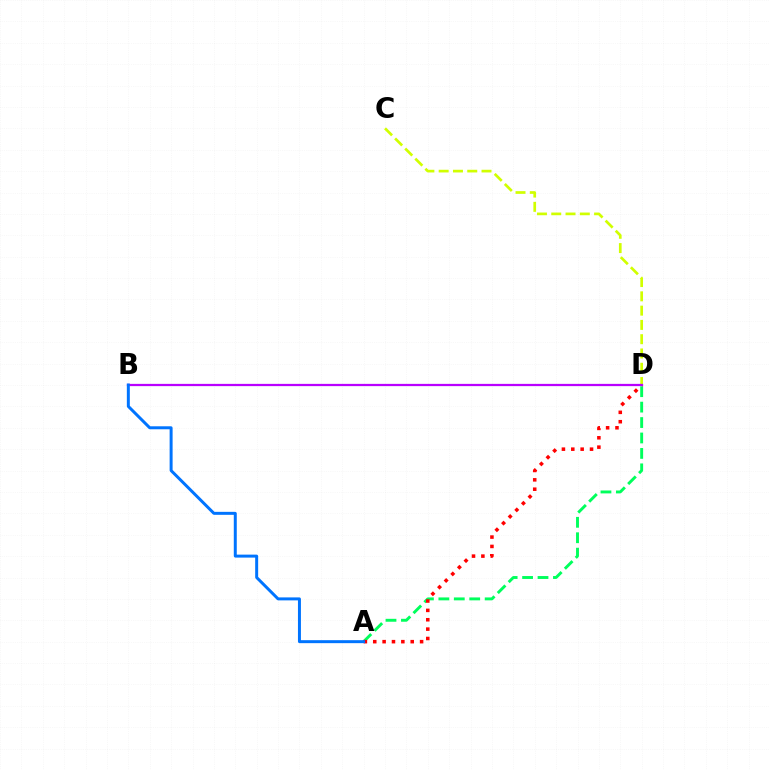{('A', 'D'): [{'color': '#00ff5c', 'line_style': 'dashed', 'thickness': 2.1}, {'color': '#ff0000', 'line_style': 'dotted', 'thickness': 2.55}], ('C', 'D'): [{'color': '#d1ff00', 'line_style': 'dashed', 'thickness': 1.94}], ('B', 'D'): [{'color': '#b900ff', 'line_style': 'solid', 'thickness': 1.62}], ('A', 'B'): [{'color': '#0074ff', 'line_style': 'solid', 'thickness': 2.15}]}